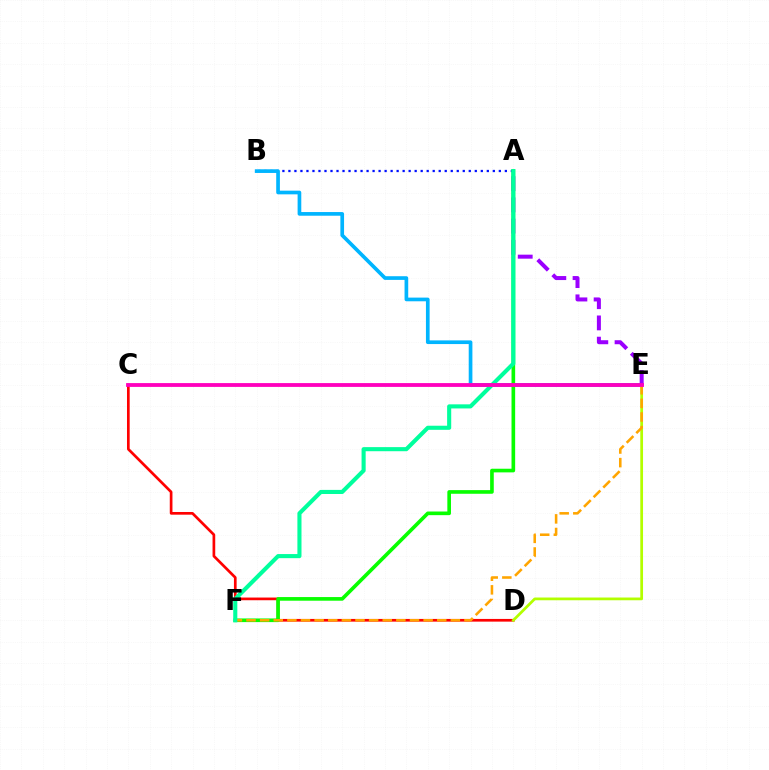{('C', 'D'): [{'color': '#ff0000', 'line_style': 'solid', 'thickness': 1.94}], ('A', 'B'): [{'color': '#0010ff', 'line_style': 'dotted', 'thickness': 1.63}], ('D', 'E'): [{'color': '#b3ff00', 'line_style': 'solid', 'thickness': 1.97}], ('B', 'E'): [{'color': '#00b5ff', 'line_style': 'solid', 'thickness': 2.65}], ('A', 'E'): [{'color': '#9b00ff', 'line_style': 'dashed', 'thickness': 2.88}], ('A', 'F'): [{'color': '#08ff00', 'line_style': 'solid', 'thickness': 2.62}, {'color': '#00ff9d', 'line_style': 'solid', 'thickness': 2.95}], ('E', 'F'): [{'color': '#ffa500', 'line_style': 'dashed', 'thickness': 1.85}], ('C', 'E'): [{'color': '#ff00bd', 'line_style': 'solid', 'thickness': 2.75}]}